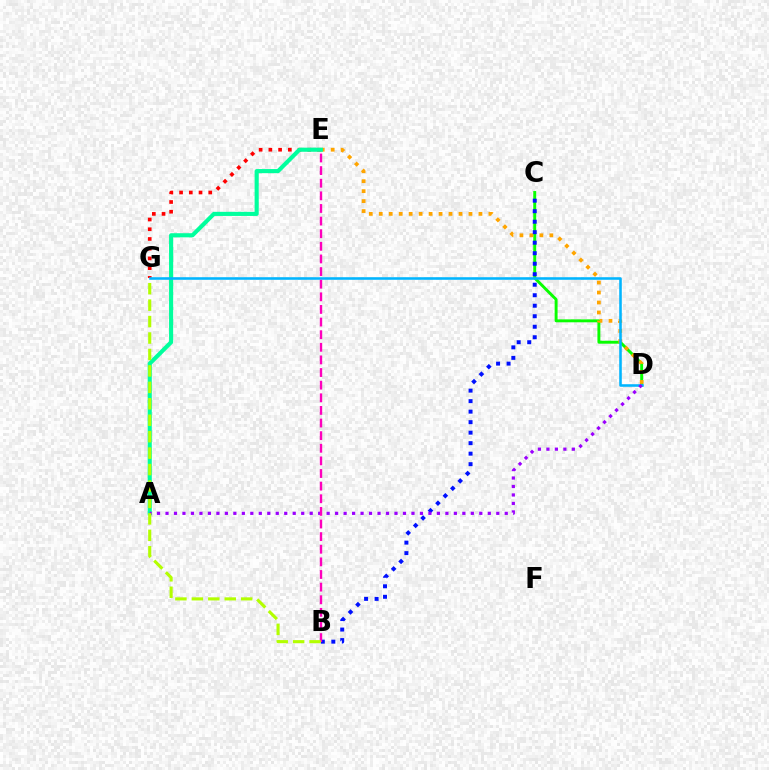{('C', 'D'): [{'color': '#08ff00', 'line_style': 'solid', 'thickness': 2.1}], ('D', 'E'): [{'color': '#ffa500', 'line_style': 'dotted', 'thickness': 2.71}], ('B', 'C'): [{'color': '#0010ff', 'line_style': 'dotted', 'thickness': 2.85}], ('E', 'G'): [{'color': '#ff0000', 'line_style': 'dotted', 'thickness': 2.64}], ('A', 'E'): [{'color': '#00ff9d', 'line_style': 'solid', 'thickness': 2.96}], ('D', 'G'): [{'color': '#00b5ff', 'line_style': 'solid', 'thickness': 1.85}], ('A', 'D'): [{'color': '#9b00ff', 'line_style': 'dotted', 'thickness': 2.3}], ('B', 'E'): [{'color': '#ff00bd', 'line_style': 'dashed', 'thickness': 1.71}], ('B', 'G'): [{'color': '#b3ff00', 'line_style': 'dashed', 'thickness': 2.23}]}